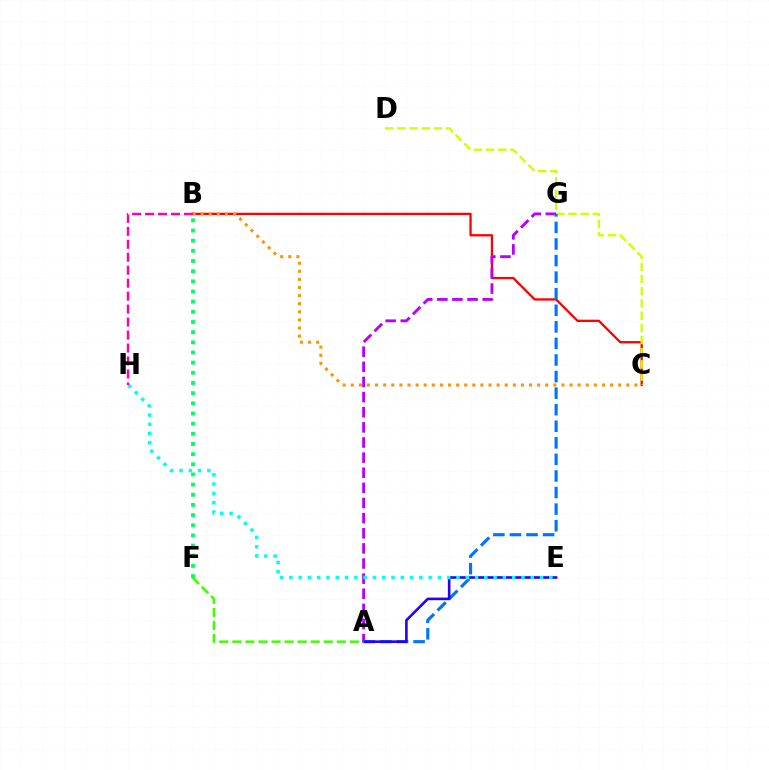{('B', 'C'): [{'color': '#ff0000', 'line_style': 'solid', 'thickness': 1.65}, {'color': '#ff9400', 'line_style': 'dotted', 'thickness': 2.2}], ('C', 'D'): [{'color': '#d1ff00', 'line_style': 'dashed', 'thickness': 1.66}], ('B', 'F'): [{'color': '#00ff5c', 'line_style': 'dotted', 'thickness': 2.76}], ('A', 'G'): [{'color': '#b900ff', 'line_style': 'dashed', 'thickness': 2.06}, {'color': '#0074ff', 'line_style': 'dashed', 'thickness': 2.25}], ('A', 'E'): [{'color': '#2500ff', 'line_style': 'solid', 'thickness': 1.88}], ('E', 'H'): [{'color': '#00fff6', 'line_style': 'dotted', 'thickness': 2.52}], ('A', 'F'): [{'color': '#3dff00', 'line_style': 'dashed', 'thickness': 1.77}], ('B', 'H'): [{'color': '#ff00ac', 'line_style': 'dashed', 'thickness': 1.76}]}